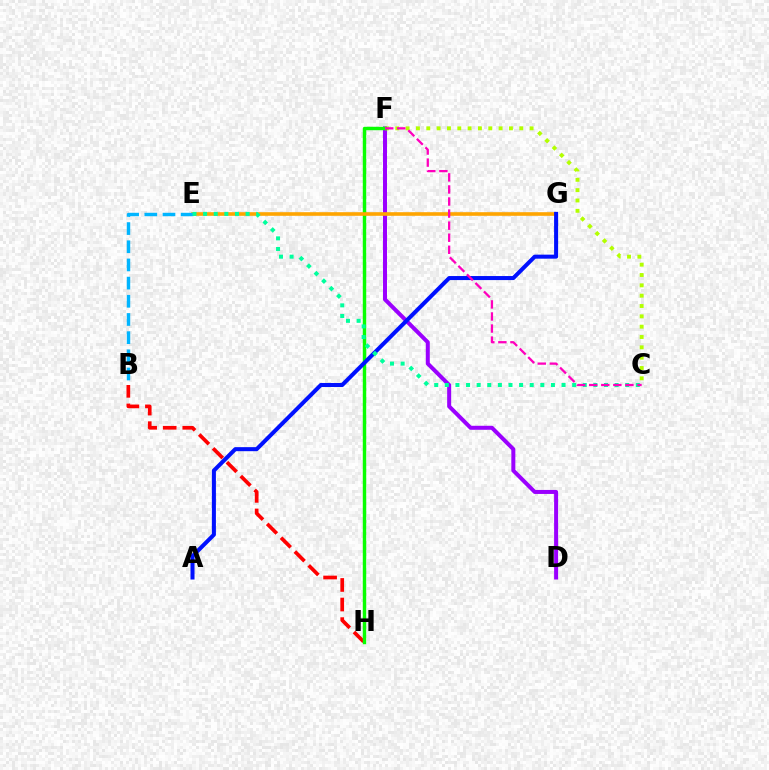{('D', 'F'): [{'color': '#9b00ff', 'line_style': 'solid', 'thickness': 2.88}], ('B', 'H'): [{'color': '#ff0000', 'line_style': 'dashed', 'thickness': 2.66}], ('C', 'F'): [{'color': '#b3ff00', 'line_style': 'dotted', 'thickness': 2.81}, {'color': '#ff00bd', 'line_style': 'dashed', 'thickness': 1.64}], ('F', 'H'): [{'color': '#08ff00', 'line_style': 'solid', 'thickness': 2.47}], ('E', 'G'): [{'color': '#ffa500', 'line_style': 'solid', 'thickness': 2.6}], ('A', 'G'): [{'color': '#0010ff', 'line_style': 'solid', 'thickness': 2.9}], ('B', 'E'): [{'color': '#00b5ff', 'line_style': 'dashed', 'thickness': 2.47}], ('C', 'E'): [{'color': '#00ff9d', 'line_style': 'dotted', 'thickness': 2.88}]}